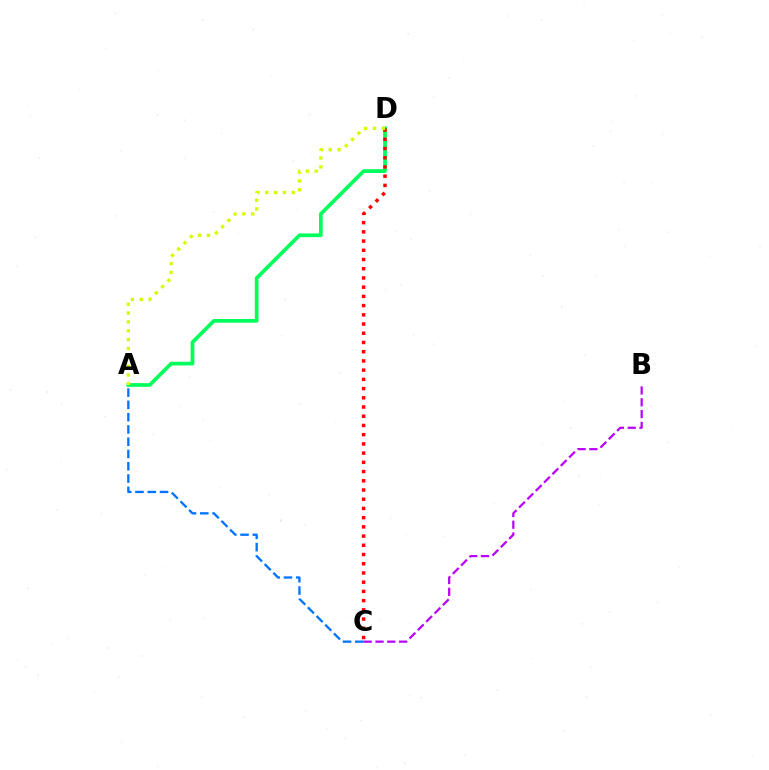{('B', 'C'): [{'color': '#b900ff', 'line_style': 'dashed', 'thickness': 1.6}], ('A', 'C'): [{'color': '#0074ff', 'line_style': 'dashed', 'thickness': 1.67}], ('A', 'D'): [{'color': '#00ff5c', 'line_style': 'solid', 'thickness': 2.67}, {'color': '#d1ff00', 'line_style': 'dotted', 'thickness': 2.41}], ('C', 'D'): [{'color': '#ff0000', 'line_style': 'dotted', 'thickness': 2.5}]}